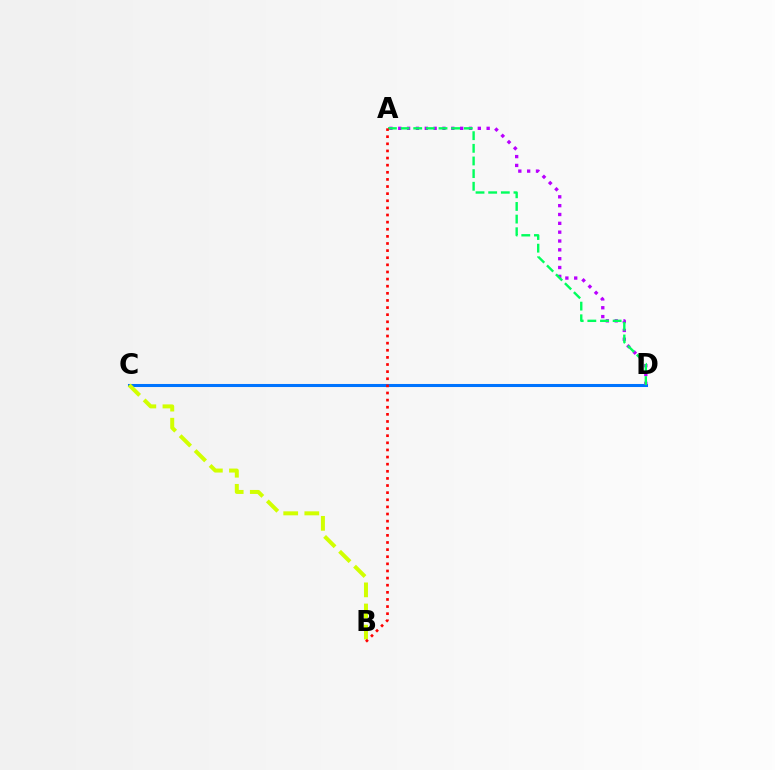{('C', 'D'): [{'color': '#0074ff', 'line_style': 'solid', 'thickness': 2.19}], ('A', 'D'): [{'color': '#b900ff', 'line_style': 'dotted', 'thickness': 2.4}, {'color': '#00ff5c', 'line_style': 'dashed', 'thickness': 1.72}], ('B', 'C'): [{'color': '#d1ff00', 'line_style': 'dashed', 'thickness': 2.87}], ('A', 'B'): [{'color': '#ff0000', 'line_style': 'dotted', 'thickness': 1.93}]}